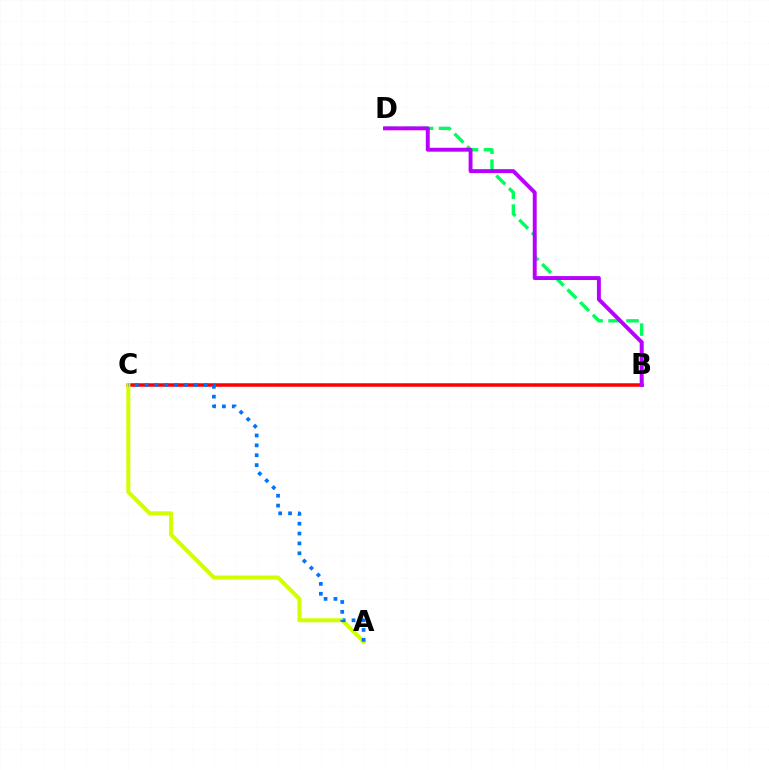{('B', 'D'): [{'color': '#00ff5c', 'line_style': 'dashed', 'thickness': 2.44}, {'color': '#b900ff', 'line_style': 'solid', 'thickness': 2.82}], ('B', 'C'): [{'color': '#ff0000', 'line_style': 'solid', 'thickness': 2.52}], ('A', 'C'): [{'color': '#d1ff00', 'line_style': 'solid', 'thickness': 2.9}, {'color': '#0074ff', 'line_style': 'dotted', 'thickness': 2.68}]}